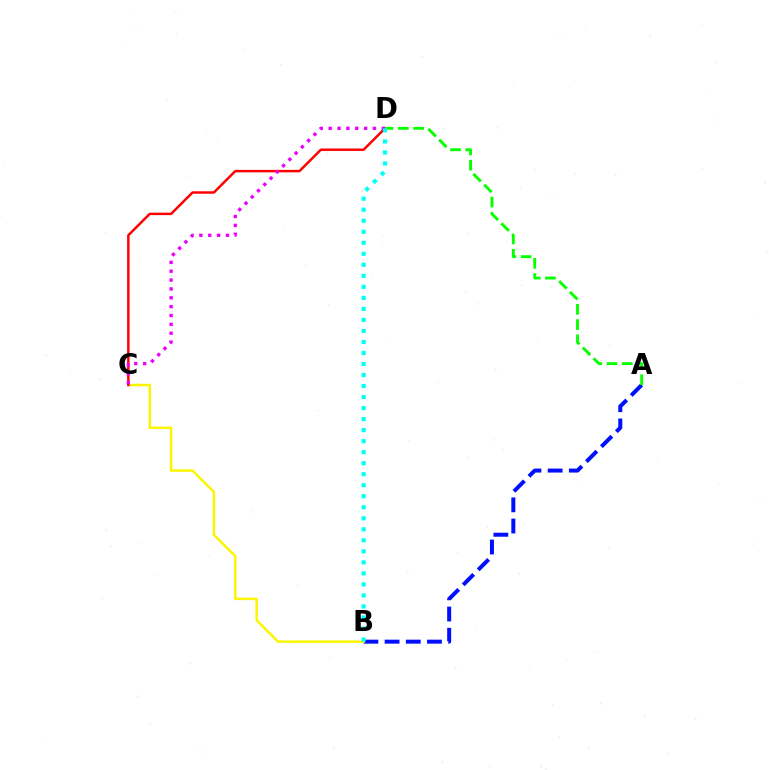{('A', 'B'): [{'color': '#0010ff', 'line_style': 'dashed', 'thickness': 2.88}], ('B', 'C'): [{'color': '#fcf500', 'line_style': 'solid', 'thickness': 1.78}], ('C', 'D'): [{'color': '#ff0000', 'line_style': 'solid', 'thickness': 1.77}, {'color': '#ee00ff', 'line_style': 'dotted', 'thickness': 2.41}], ('A', 'D'): [{'color': '#08ff00', 'line_style': 'dashed', 'thickness': 2.07}], ('B', 'D'): [{'color': '#00fff6', 'line_style': 'dotted', 'thickness': 2.99}]}